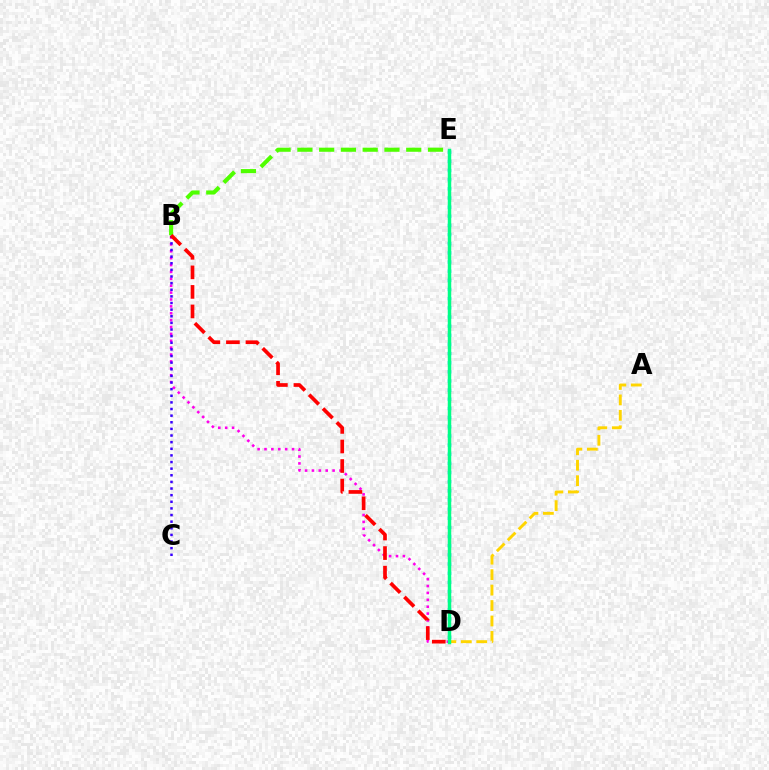{('B', 'D'): [{'color': '#ff00ed', 'line_style': 'dotted', 'thickness': 1.87}, {'color': '#ff0000', 'line_style': 'dashed', 'thickness': 2.66}], ('D', 'E'): [{'color': '#009eff', 'line_style': 'dotted', 'thickness': 2.49}, {'color': '#00ff86', 'line_style': 'solid', 'thickness': 2.5}], ('B', 'C'): [{'color': '#3700ff', 'line_style': 'dotted', 'thickness': 1.8}], ('A', 'D'): [{'color': '#ffd500', 'line_style': 'dashed', 'thickness': 2.1}], ('B', 'E'): [{'color': '#4fff00', 'line_style': 'dashed', 'thickness': 2.96}]}